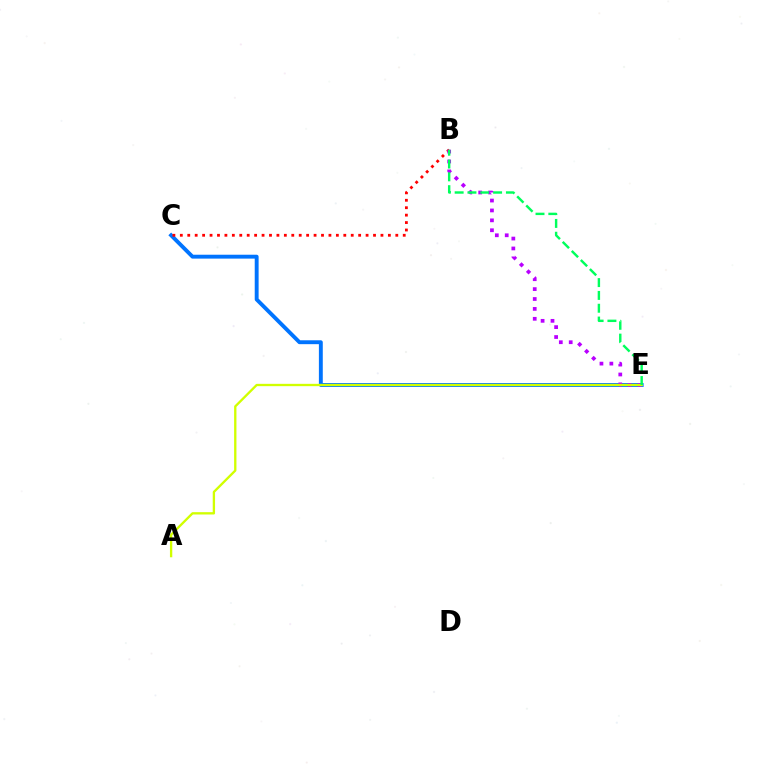{('C', 'E'): [{'color': '#0074ff', 'line_style': 'solid', 'thickness': 2.8}], ('B', 'C'): [{'color': '#ff0000', 'line_style': 'dotted', 'thickness': 2.02}], ('B', 'E'): [{'color': '#b900ff', 'line_style': 'dotted', 'thickness': 2.69}, {'color': '#00ff5c', 'line_style': 'dashed', 'thickness': 1.74}], ('A', 'E'): [{'color': '#d1ff00', 'line_style': 'solid', 'thickness': 1.68}]}